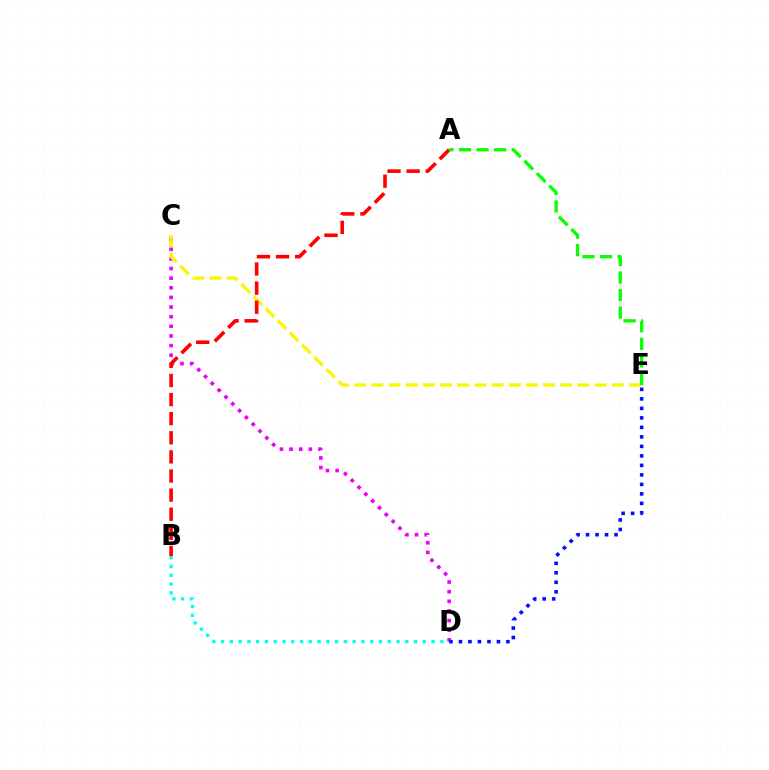{('C', 'D'): [{'color': '#ee00ff', 'line_style': 'dotted', 'thickness': 2.62}], ('C', 'E'): [{'color': '#fcf500', 'line_style': 'dashed', 'thickness': 2.33}], ('B', 'D'): [{'color': '#00fff6', 'line_style': 'dotted', 'thickness': 2.38}], ('A', 'B'): [{'color': '#ff0000', 'line_style': 'dashed', 'thickness': 2.6}], ('D', 'E'): [{'color': '#0010ff', 'line_style': 'dotted', 'thickness': 2.58}], ('A', 'E'): [{'color': '#08ff00', 'line_style': 'dashed', 'thickness': 2.38}]}